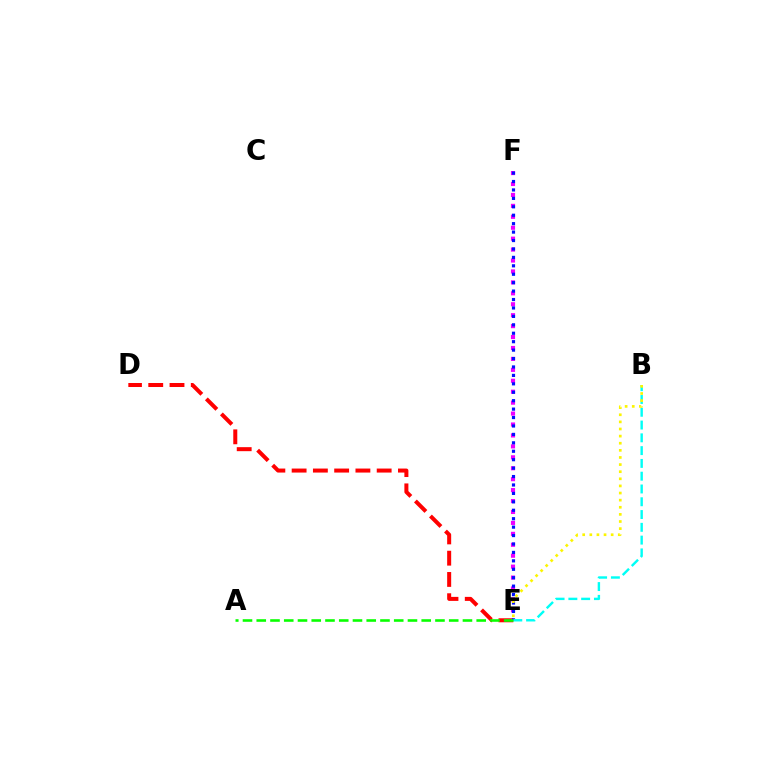{('D', 'E'): [{'color': '#ff0000', 'line_style': 'dashed', 'thickness': 2.89}], ('E', 'F'): [{'color': '#ee00ff', 'line_style': 'dotted', 'thickness': 2.97}, {'color': '#0010ff', 'line_style': 'dotted', 'thickness': 2.29}], ('B', 'E'): [{'color': '#00fff6', 'line_style': 'dashed', 'thickness': 1.74}, {'color': '#fcf500', 'line_style': 'dotted', 'thickness': 1.93}], ('A', 'E'): [{'color': '#08ff00', 'line_style': 'dashed', 'thickness': 1.87}]}